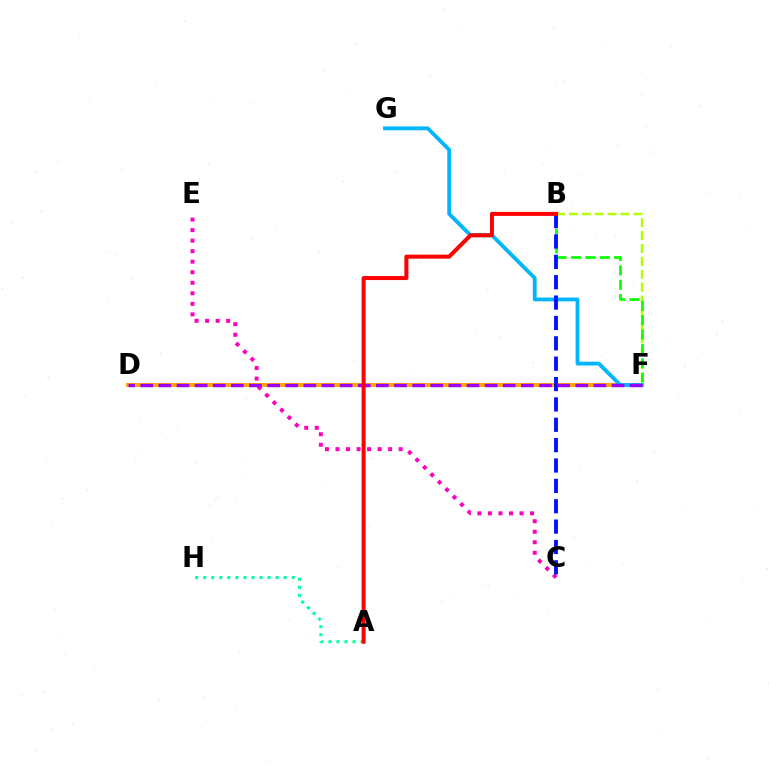{('D', 'F'): [{'color': '#ffa500', 'line_style': 'solid', 'thickness': 2.83}, {'color': '#9b00ff', 'line_style': 'dashed', 'thickness': 2.46}], ('B', 'F'): [{'color': '#b3ff00', 'line_style': 'dashed', 'thickness': 1.75}, {'color': '#08ff00', 'line_style': 'dashed', 'thickness': 1.95}], ('F', 'G'): [{'color': '#00b5ff', 'line_style': 'solid', 'thickness': 2.73}], ('C', 'E'): [{'color': '#ff00bd', 'line_style': 'dotted', 'thickness': 2.86}], ('B', 'C'): [{'color': '#0010ff', 'line_style': 'dashed', 'thickness': 2.77}], ('A', 'H'): [{'color': '#00ff9d', 'line_style': 'dotted', 'thickness': 2.18}], ('A', 'B'): [{'color': '#ff0000', 'line_style': 'solid', 'thickness': 2.88}]}